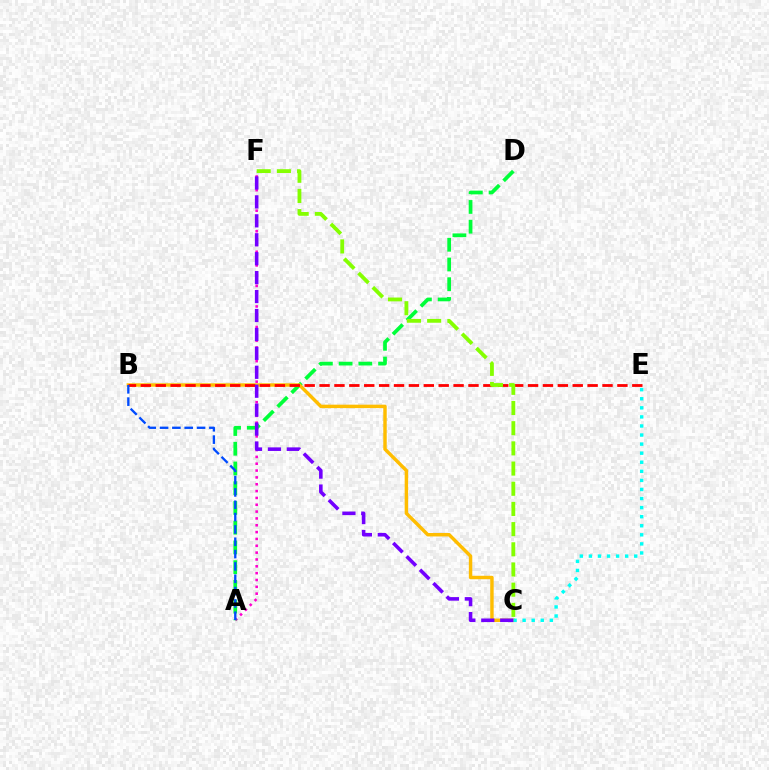{('A', 'F'): [{'color': '#ff00cf', 'line_style': 'dotted', 'thickness': 1.86}], ('A', 'D'): [{'color': '#00ff39', 'line_style': 'dashed', 'thickness': 2.68}], ('B', 'C'): [{'color': '#ffbd00', 'line_style': 'solid', 'thickness': 2.47}], ('B', 'E'): [{'color': '#ff0000', 'line_style': 'dashed', 'thickness': 2.02}], ('C', 'E'): [{'color': '#00fff6', 'line_style': 'dotted', 'thickness': 2.46}], ('C', 'F'): [{'color': '#7200ff', 'line_style': 'dashed', 'thickness': 2.57}, {'color': '#84ff00', 'line_style': 'dashed', 'thickness': 2.74}], ('A', 'B'): [{'color': '#004bff', 'line_style': 'dashed', 'thickness': 1.68}]}